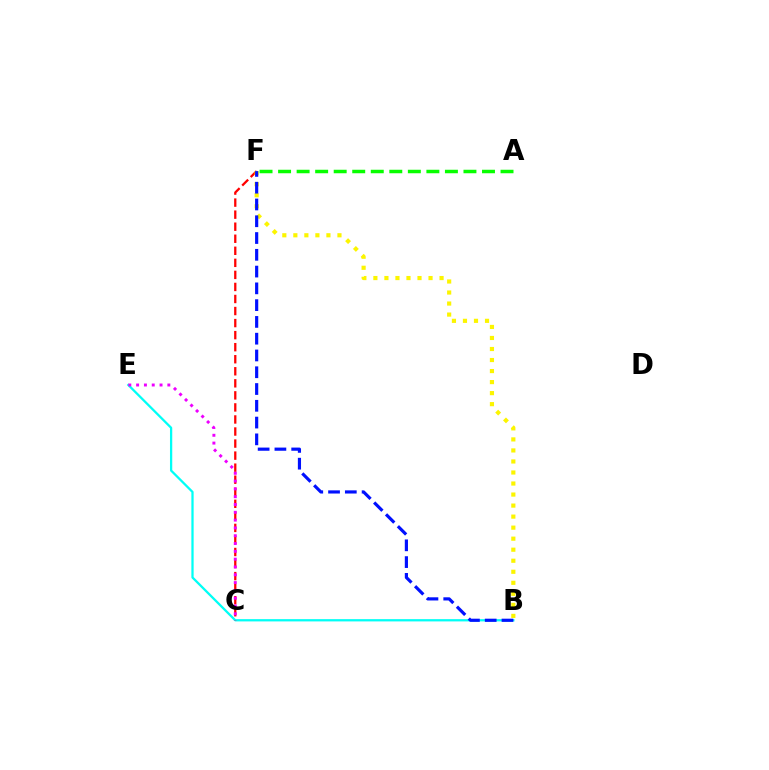{('B', 'E'): [{'color': '#00fff6', 'line_style': 'solid', 'thickness': 1.63}], ('A', 'F'): [{'color': '#08ff00', 'line_style': 'dashed', 'thickness': 2.52}], ('C', 'F'): [{'color': '#ff0000', 'line_style': 'dashed', 'thickness': 1.64}], ('B', 'F'): [{'color': '#fcf500', 'line_style': 'dotted', 'thickness': 3.0}, {'color': '#0010ff', 'line_style': 'dashed', 'thickness': 2.28}], ('C', 'E'): [{'color': '#ee00ff', 'line_style': 'dotted', 'thickness': 2.12}]}